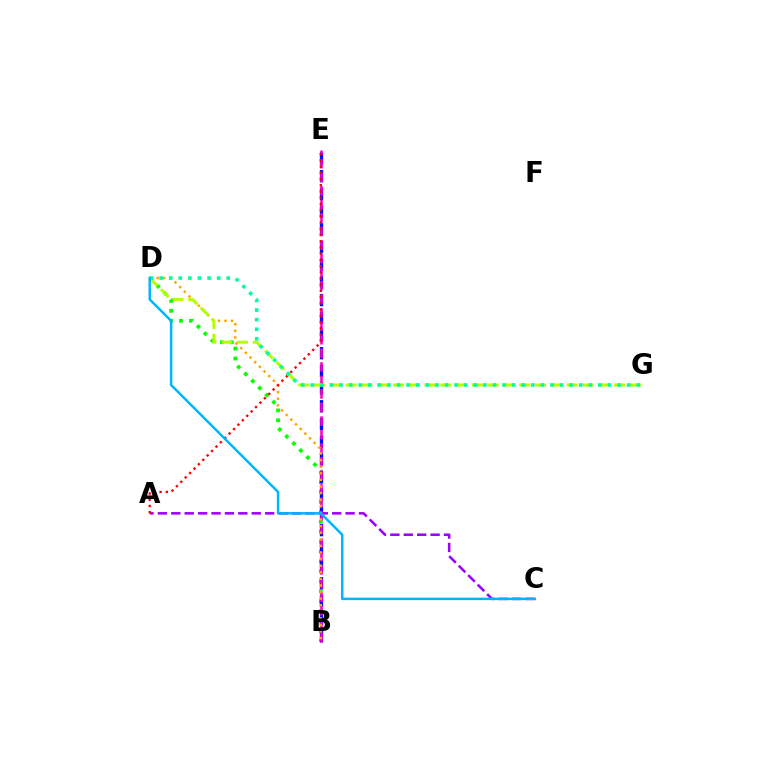{('B', 'D'): [{'color': '#08ff00', 'line_style': 'dotted', 'thickness': 2.7}, {'color': '#ffa500', 'line_style': 'dotted', 'thickness': 1.79}], ('A', 'C'): [{'color': '#9b00ff', 'line_style': 'dashed', 'thickness': 1.82}], ('B', 'E'): [{'color': '#0010ff', 'line_style': 'dashed', 'thickness': 2.4}, {'color': '#ff00bd', 'line_style': 'dashed', 'thickness': 1.84}], ('A', 'E'): [{'color': '#ff0000', 'line_style': 'dotted', 'thickness': 1.69}], ('D', 'G'): [{'color': '#b3ff00', 'line_style': 'dashed', 'thickness': 2.15}, {'color': '#00ff9d', 'line_style': 'dotted', 'thickness': 2.6}], ('C', 'D'): [{'color': '#00b5ff', 'line_style': 'solid', 'thickness': 1.79}]}